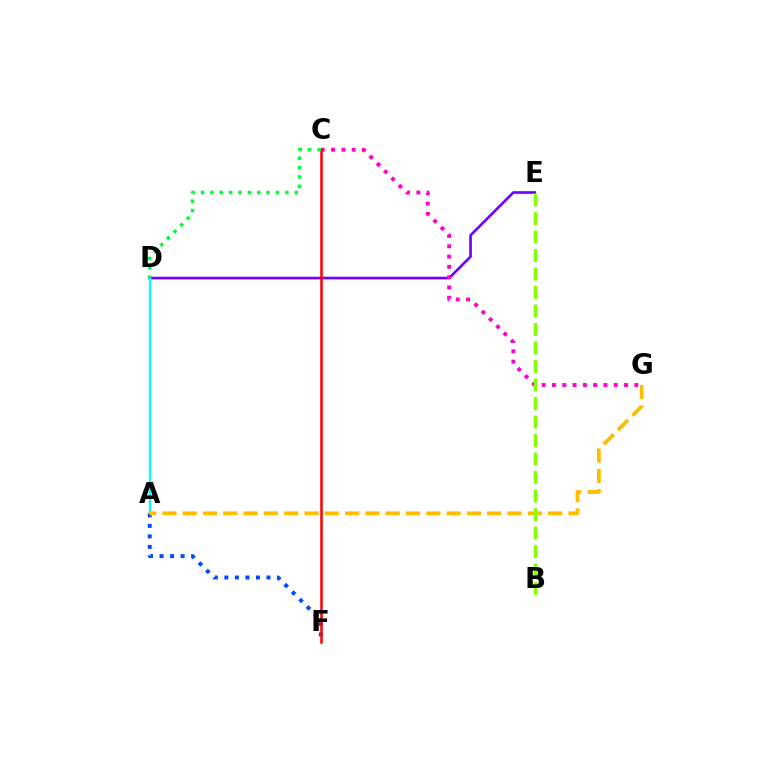{('A', 'F'): [{'color': '#004bff', 'line_style': 'dotted', 'thickness': 2.86}], ('D', 'E'): [{'color': '#7200ff', 'line_style': 'solid', 'thickness': 1.92}], ('C', 'G'): [{'color': '#ff00cf', 'line_style': 'dotted', 'thickness': 2.8}], ('C', 'F'): [{'color': '#ff0000', 'line_style': 'solid', 'thickness': 1.82}], ('A', 'D'): [{'color': '#00fff6', 'line_style': 'solid', 'thickness': 1.66}], ('A', 'G'): [{'color': '#ffbd00', 'line_style': 'dashed', 'thickness': 2.76}], ('B', 'E'): [{'color': '#84ff00', 'line_style': 'dashed', 'thickness': 2.51}], ('C', 'D'): [{'color': '#00ff39', 'line_style': 'dotted', 'thickness': 2.55}]}